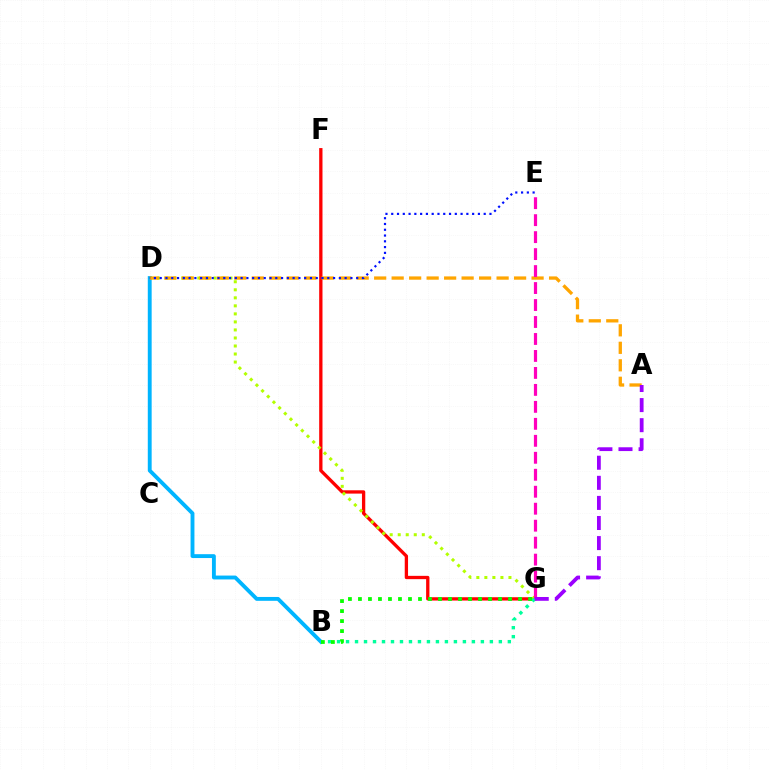{('F', 'G'): [{'color': '#ff0000', 'line_style': 'solid', 'thickness': 2.38}], ('D', 'G'): [{'color': '#b3ff00', 'line_style': 'dotted', 'thickness': 2.18}], ('B', 'D'): [{'color': '#00b5ff', 'line_style': 'solid', 'thickness': 2.78}], ('A', 'D'): [{'color': '#ffa500', 'line_style': 'dashed', 'thickness': 2.38}], ('E', 'G'): [{'color': '#ff00bd', 'line_style': 'dashed', 'thickness': 2.31}], ('D', 'E'): [{'color': '#0010ff', 'line_style': 'dotted', 'thickness': 1.57}], ('B', 'G'): [{'color': '#00ff9d', 'line_style': 'dotted', 'thickness': 2.44}, {'color': '#08ff00', 'line_style': 'dotted', 'thickness': 2.72}], ('A', 'G'): [{'color': '#9b00ff', 'line_style': 'dashed', 'thickness': 2.73}]}